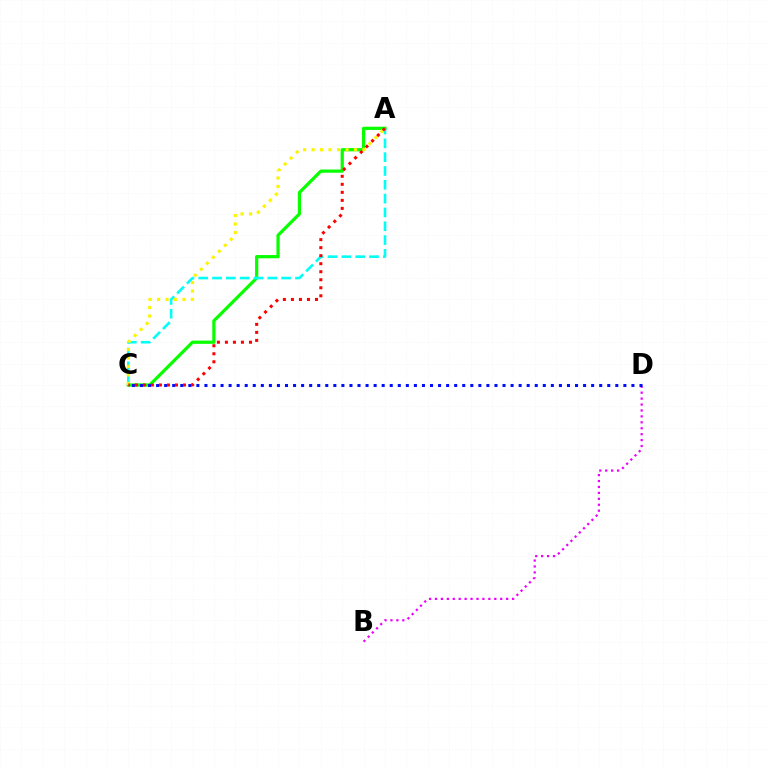{('A', 'C'): [{'color': '#08ff00', 'line_style': 'solid', 'thickness': 2.33}, {'color': '#00fff6', 'line_style': 'dashed', 'thickness': 1.88}, {'color': '#fcf500', 'line_style': 'dotted', 'thickness': 2.3}, {'color': '#ff0000', 'line_style': 'dotted', 'thickness': 2.18}], ('B', 'D'): [{'color': '#ee00ff', 'line_style': 'dotted', 'thickness': 1.61}], ('C', 'D'): [{'color': '#0010ff', 'line_style': 'dotted', 'thickness': 2.19}]}